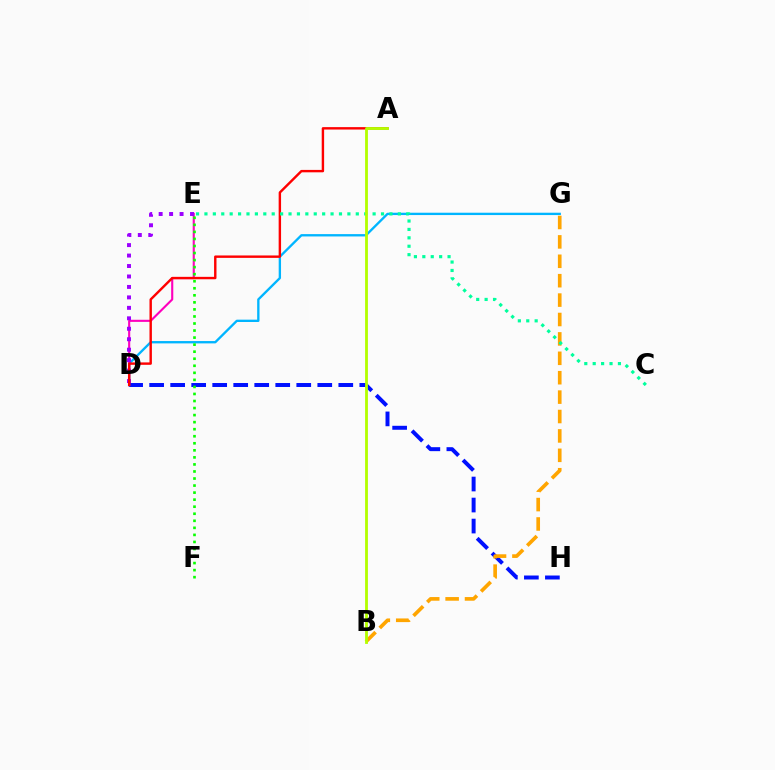{('D', 'G'): [{'color': '#00b5ff', 'line_style': 'solid', 'thickness': 1.68}], ('D', 'H'): [{'color': '#0010ff', 'line_style': 'dashed', 'thickness': 2.85}], ('D', 'E'): [{'color': '#ff00bd', 'line_style': 'solid', 'thickness': 1.52}, {'color': '#9b00ff', 'line_style': 'dotted', 'thickness': 2.84}], ('B', 'G'): [{'color': '#ffa500', 'line_style': 'dashed', 'thickness': 2.64}], ('E', 'F'): [{'color': '#08ff00', 'line_style': 'dotted', 'thickness': 1.91}], ('A', 'D'): [{'color': '#ff0000', 'line_style': 'solid', 'thickness': 1.74}], ('C', 'E'): [{'color': '#00ff9d', 'line_style': 'dotted', 'thickness': 2.28}], ('A', 'B'): [{'color': '#b3ff00', 'line_style': 'solid', 'thickness': 2.03}]}